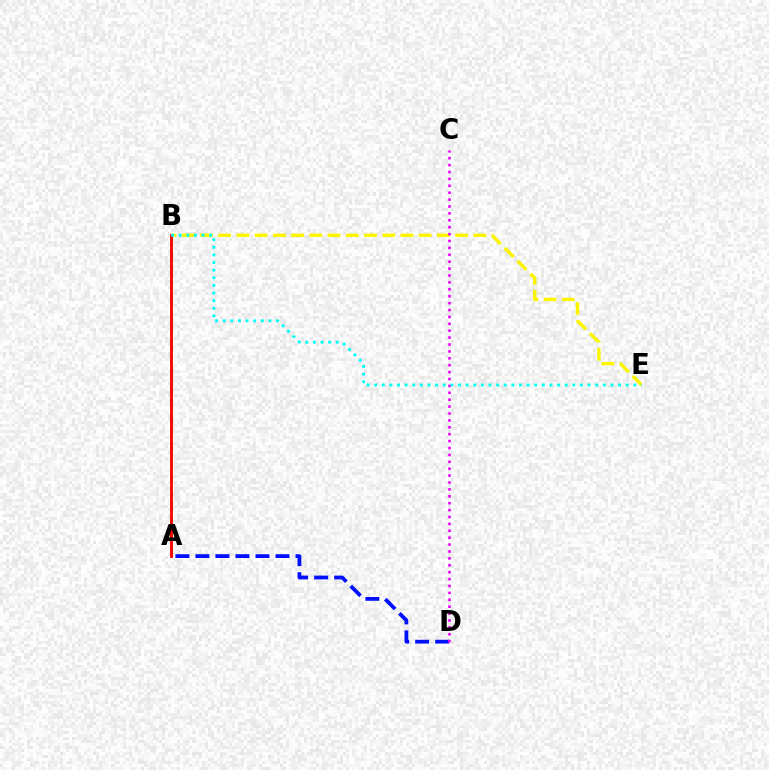{('A', 'B'): [{'color': '#08ff00', 'line_style': 'dashed', 'thickness': 2.01}, {'color': '#ff0000', 'line_style': 'solid', 'thickness': 2.04}], ('B', 'E'): [{'color': '#fcf500', 'line_style': 'dashed', 'thickness': 2.48}, {'color': '#00fff6', 'line_style': 'dotted', 'thickness': 2.07}], ('A', 'D'): [{'color': '#0010ff', 'line_style': 'dashed', 'thickness': 2.72}], ('C', 'D'): [{'color': '#ee00ff', 'line_style': 'dotted', 'thickness': 1.87}]}